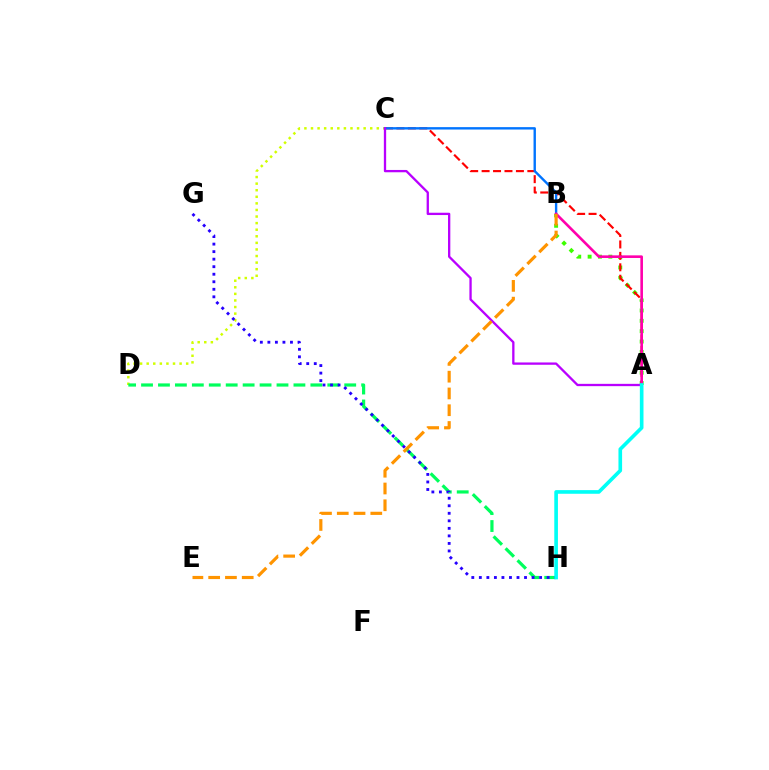{('A', 'B'): [{'color': '#3dff00', 'line_style': 'dotted', 'thickness': 2.82}, {'color': '#ff00ac', 'line_style': 'solid', 'thickness': 1.88}], ('C', 'D'): [{'color': '#d1ff00', 'line_style': 'dotted', 'thickness': 1.79}], ('A', 'C'): [{'color': '#ff0000', 'line_style': 'dashed', 'thickness': 1.55}, {'color': '#b900ff', 'line_style': 'solid', 'thickness': 1.66}], ('D', 'H'): [{'color': '#00ff5c', 'line_style': 'dashed', 'thickness': 2.3}], ('B', 'C'): [{'color': '#0074ff', 'line_style': 'solid', 'thickness': 1.72}], ('G', 'H'): [{'color': '#2500ff', 'line_style': 'dotted', 'thickness': 2.05}], ('A', 'H'): [{'color': '#00fff6', 'line_style': 'solid', 'thickness': 2.62}], ('B', 'E'): [{'color': '#ff9400', 'line_style': 'dashed', 'thickness': 2.28}]}